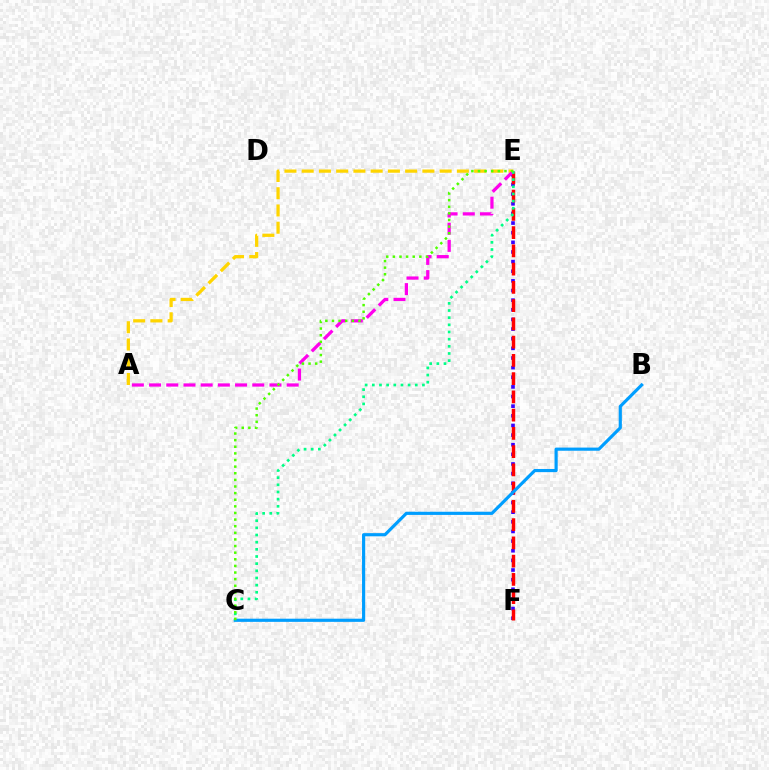{('E', 'F'): [{'color': '#3700ff', 'line_style': 'dotted', 'thickness': 2.62}, {'color': '#ff0000', 'line_style': 'dashed', 'thickness': 2.48}], ('B', 'C'): [{'color': '#009eff', 'line_style': 'solid', 'thickness': 2.27}], ('A', 'E'): [{'color': '#ffd500', 'line_style': 'dashed', 'thickness': 2.34}, {'color': '#ff00ed', 'line_style': 'dashed', 'thickness': 2.34}], ('C', 'E'): [{'color': '#00ff86', 'line_style': 'dotted', 'thickness': 1.94}, {'color': '#4fff00', 'line_style': 'dotted', 'thickness': 1.8}]}